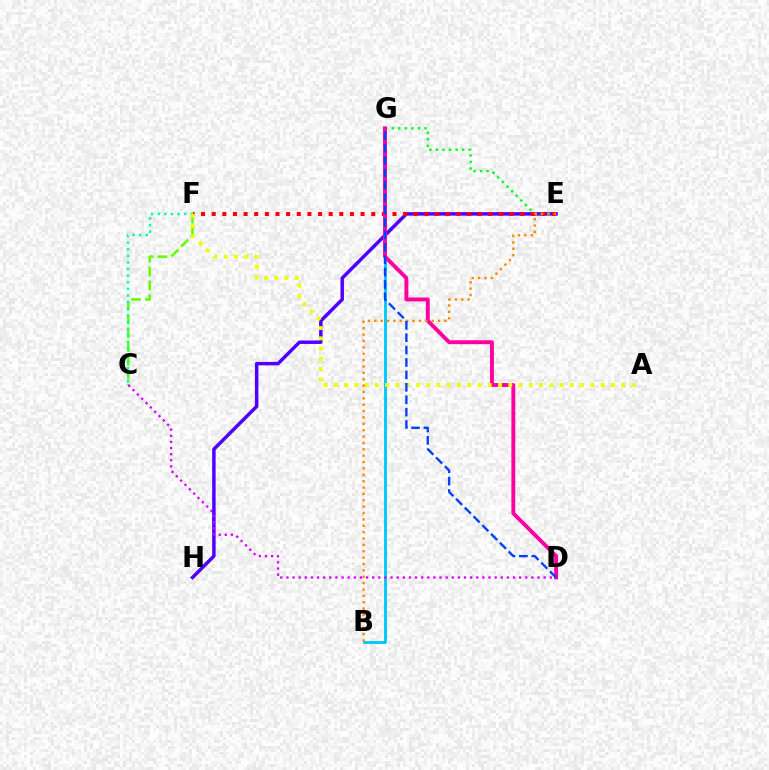{('C', 'F'): [{'color': '#66ff00', 'line_style': 'dashed', 'thickness': 1.88}, {'color': '#00ffaf', 'line_style': 'dotted', 'thickness': 1.79}], ('E', 'H'): [{'color': '#4f00ff', 'line_style': 'solid', 'thickness': 2.51}], ('E', 'G'): [{'color': '#00ff27', 'line_style': 'dotted', 'thickness': 1.78}], ('B', 'G'): [{'color': '#00c7ff', 'line_style': 'solid', 'thickness': 2.06}], ('E', 'F'): [{'color': '#ff0000', 'line_style': 'dotted', 'thickness': 2.89}], ('C', 'D'): [{'color': '#d600ff', 'line_style': 'dotted', 'thickness': 1.66}], ('D', 'G'): [{'color': '#ff00a0', 'line_style': 'solid', 'thickness': 2.81}, {'color': '#003fff', 'line_style': 'dashed', 'thickness': 1.69}], ('A', 'F'): [{'color': '#eeff00', 'line_style': 'dotted', 'thickness': 2.79}], ('B', 'E'): [{'color': '#ff8800', 'line_style': 'dotted', 'thickness': 1.73}]}